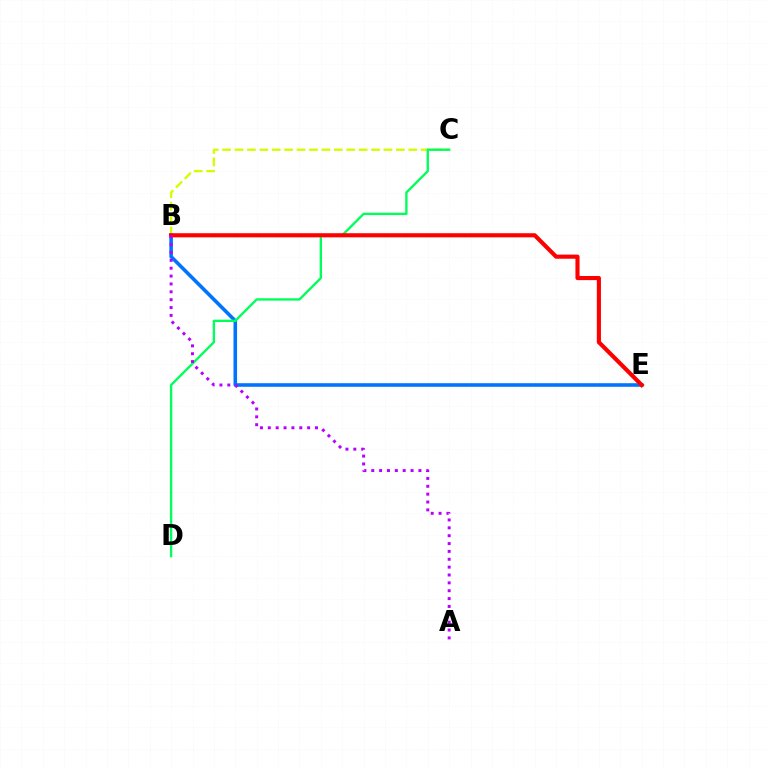{('B', 'C'): [{'color': '#d1ff00', 'line_style': 'dashed', 'thickness': 1.69}], ('B', 'E'): [{'color': '#0074ff', 'line_style': 'solid', 'thickness': 2.58}, {'color': '#ff0000', 'line_style': 'solid', 'thickness': 2.97}], ('C', 'D'): [{'color': '#00ff5c', 'line_style': 'solid', 'thickness': 1.69}], ('A', 'B'): [{'color': '#b900ff', 'line_style': 'dotted', 'thickness': 2.14}]}